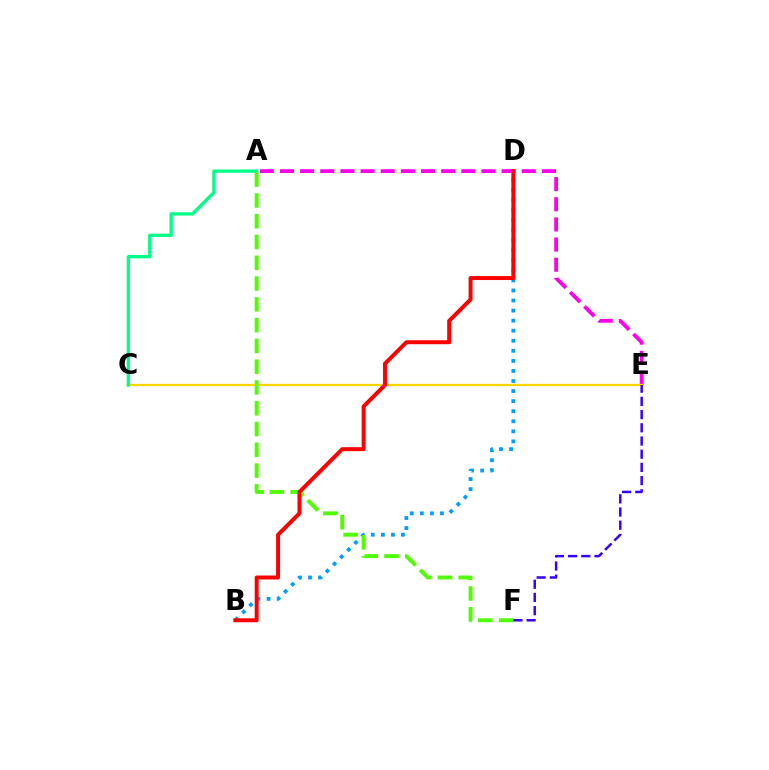{('A', 'E'): [{'color': '#ff00ed', 'line_style': 'dashed', 'thickness': 2.74}], ('C', 'E'): [{'color': '#ffd500', 'line_style': 'solid', 'thickness': 1.65}], ('B', 'D'): [{'color': '#009eff', 'line_style': 'dotted', 'thickness': 2.73}, {'color': '#ff0000', 'line_style': 'solid', 'thickness': 2.85}], ('A', 'C'): [{'color': '#00ff86', 'line_style': 'solid', 'thickness': 2.37}], ('A', 'F'): [{'color': '#4fff00', 'line_style': 'dashed', 'thickness': 2.82}], ('E', 'F'): [{'color': '#3700ff', 'line_style': 'dashed', 'thickness': 1.79}]}